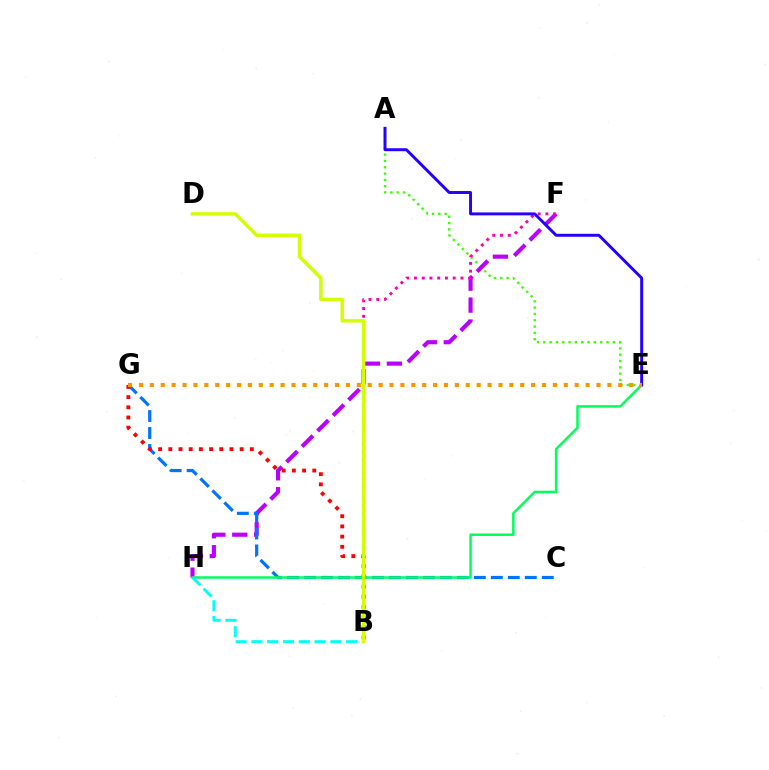{('A', 'E'): [{'color': '#3dff00', 'line_style': 'dotted', 'thickness': 1.72}, {'color': '#2500ff', 'line_style': 'solid', 'thickness': 2.12}], ('F', 'H'): [{'color': '#b900ff', 'line_style': 'dashed', 'thickness': 2.98}], ('B', 'F'): [{'color': '#ff00ac', 'line_style': 'dotted', 'thickness': 2.11}], ('C', 'G'): [{'color': '#0074ff', 'line_style': 'dashed', 'thickness': 2.31}], ('B', 'G'): [{'color': '#ff0000', 'line_style': 'dotted', 'thickness': 2.77}], ('E', 'H'): [{'color': '#00ff5c', 'line_style': 'solid', 'thickness': 1.79}], ('B', 'H'): [{'color': '#00fff6', 'line_style': 'dashed', 'thickness': 2.14}], ('E', 'G'): [{'color': '#ff9400', 'line_style': 'dotted', 'thickness': 2.96}], ('B', 'D'): [{'color': '#d1ff00', 'line_style': 'solid', 'thickness': 2.49}]}